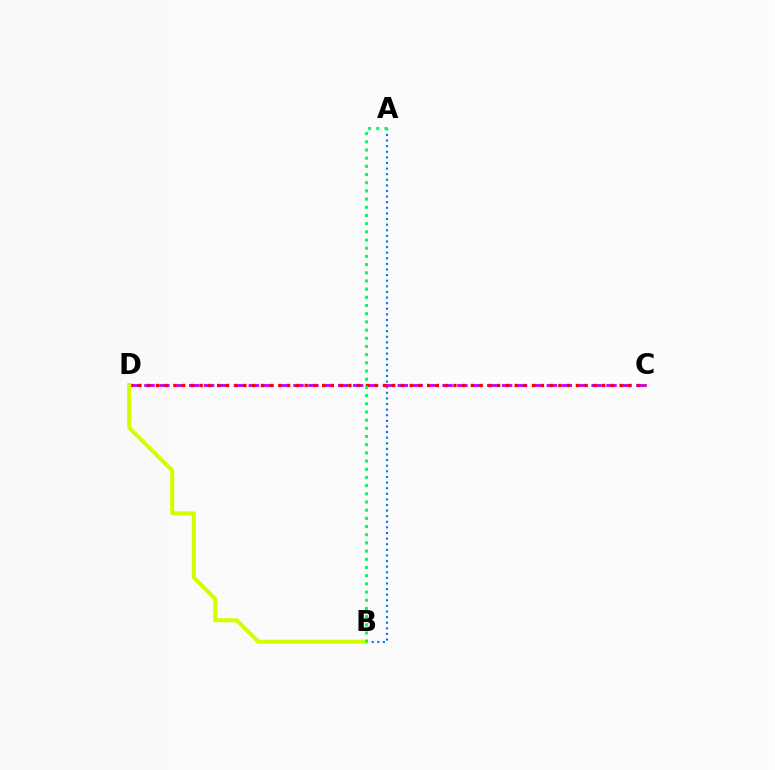{('A', 'B'): [{'color': '#0074ff', 'line_style': 'dotted', 'thickness': 1.52}, {'color': '#00ff5c', 'line_style': 'dotted', 'thickness': 2.22}], ('C', 'D'): [{'color': '#b900ff', 'line_style': 'dashed', 'thickness': 2.02}, {'color': '#ff0000', 'line_style': 'dotted', 'thickness': 2.38}], ('B', 'D'): [{'color': '#d1ff00', 'line_style': 'solid', 'thickness': 2.91}]}